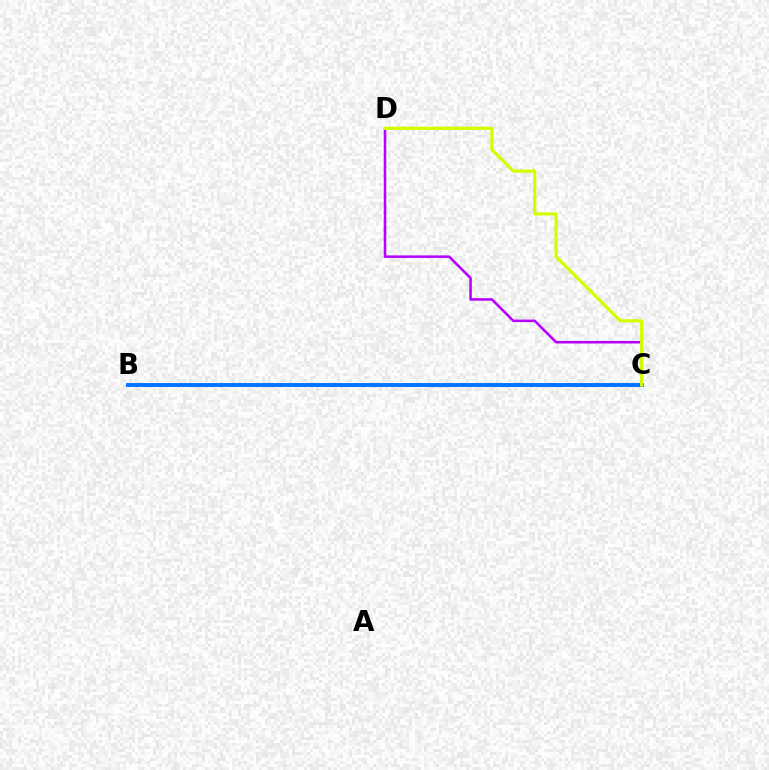{('B', 'C'): [{'color': '#00ff5c', 'line_style': 'dotted', 'thickness': 2.03}, {'color': '#ff0000', 'line_style': 'dotted', 'thickness': 2.06}, {'color': '#0074ff', 'line_style': 'solid', 'thickness': 2.81}], ('C', 'D'): [{'color': '#b900ff', 'line_style': 'solid', 'thickness': 1.83}, {'color': '#d1ff00', 'line_style': 'solid', 'thickness': 2.31}]}